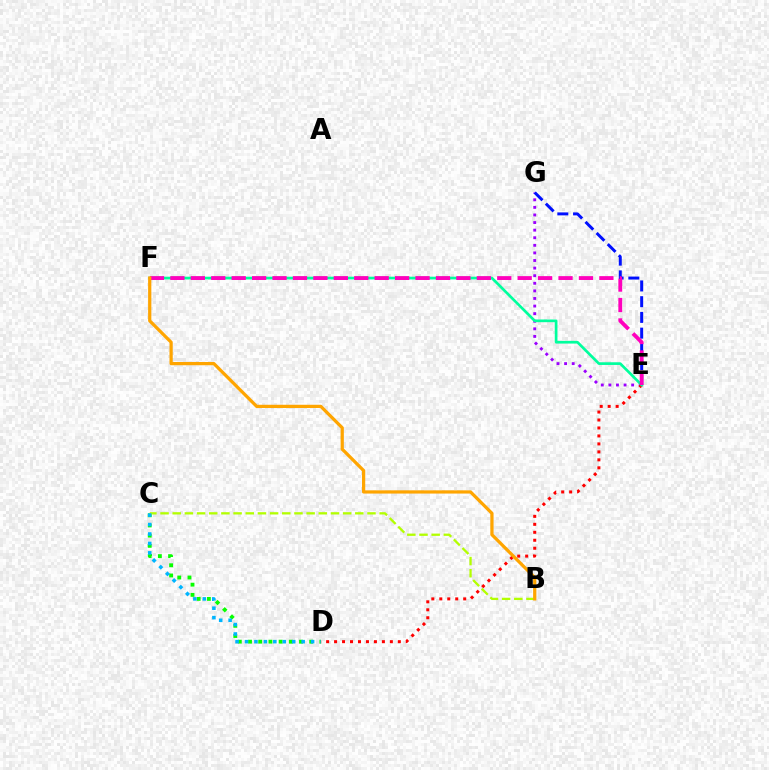{('E', 'G'): [{'color': '#9b00ff', 'line_style': 'dotted', 'thickness': 2.06}, {'color': '#0010ff', 'line_style': 'dashed', 'thickness': 2.14}], ('C', 'D'): [{'color': '#08ff00', 'line_style': 'dotted', 'thickness': 2.77}, {'color': '#00b5ff', 'line_style': 'dotted', 'thickness': 2.57}], ('B', 'C'): [{'color': '#b3ff00', 'line_style': 'dashed', 'thickness': 1.65}], ('D', 'E'): [{'color': '#ff0000', 'line_style': 'dotted', 'thickness': 2.17}], ('E', 'F'): [{'color': '#00ff9d', 'line_style': 'solid', 'thickness': 1.94}, {'color': '#ff00bd', 'line_style': 'dashed', 'thickness': 2.78}], ('B', 'F'): [{'color': '#ffa500', 'line_style': 'solid', 'thickness': 2.33}]}